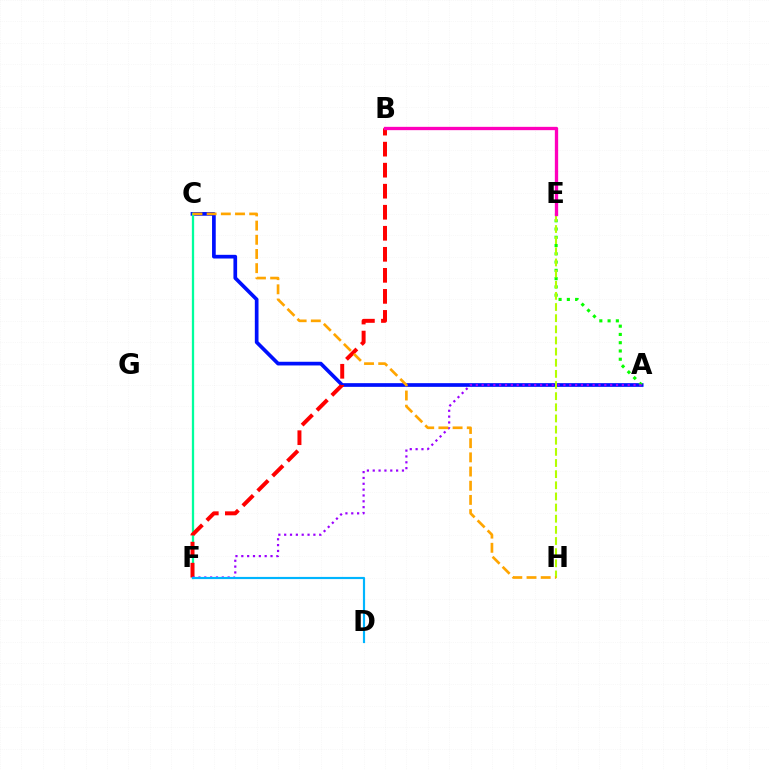{('A', 'C'): [{'color': '#0010ff', 'line_style': 'solid', 'thickness': 2.66}], ('A', 'E'): [{'color': '#08ff00', 'line_style': 'dotted', 'thickness': 2.25}], ('C', 'F'): [{'color': '#00ff9d', 'line_style': 'solid', 'thickness': 1.64}], ('E', 'H'): [{'color': '#b3ff00', 'line_style': 'dashed', 'thickness': 1.51}], ('B', 'F'): [{'color': '#ff0000', 'line_style': 'dashed', 'thickness': 2.86}], ('A', 'F'): [{'color': '#9b00ff', 'line_style': 'dotted', 'thickness': 1.59}], ('B', 'E'): [{'color': '#ff00bd', 'line_style': 'solid', 'thickness': 2.39}], ('D', 'F'): [{'color': '#00b5ff', 'line_style': 'solid', 'thickness': 1.57}], ('C', 'H'): [{'color': '#ffa500', 'line_style': 'dashed', 'thickness': 1.93}]}